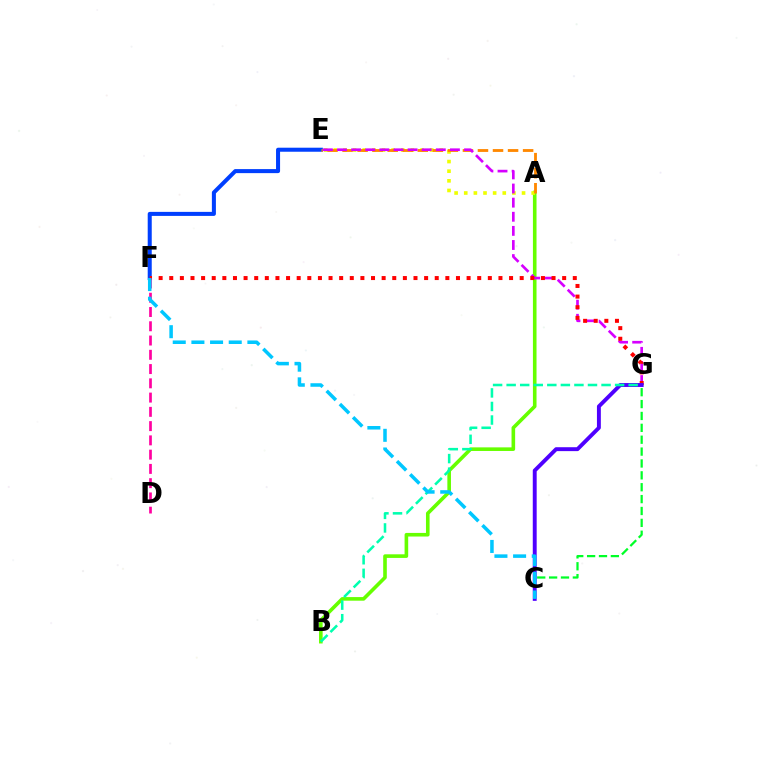{('A', 'B'): [{'color': '#66ff00', 'line_style': 'solid', 'thickness': 2.6}], ('E', 'F'): [{'color': '#003fff', 'line_style': 'solid', 'thickness': 2.9}], ('C', 'G'): [{'color': '#00ff27', 'line_style': 'dashed', 'thickness': 1.61}, {'color': '#4f00ff', 'line_style': 'solid', 'thickness': 2.81}], ('A', 'E'): [{'color': '#eeff00', 'line_style': 'dotted', 'thickness': 2.62}, {'color': '#ff8800', 'line_style': 'dashed', 'thickness': 2.04}], ('E', 'G'): [{'color': '#d600ff', 'line_style': 'dashed', 'thickness': 1.92}], ('F', 'G'): [{'color': '#ff0000', 'line_style': 'dotted', 'thickness': 2.89}], ('B', 'G'): [{'color': '#00ffaf', 'line_style': 'dashed', 'thickness': 1.84}], ('D', 'F'): [{'color': '#ff00a0', 'line_style': 'dashed', 'thickness': 1.94}], ('C', 'F'): [{'color': '#00c7ff', 'line_style': 'dashed', 'thickness': 2.54}]}